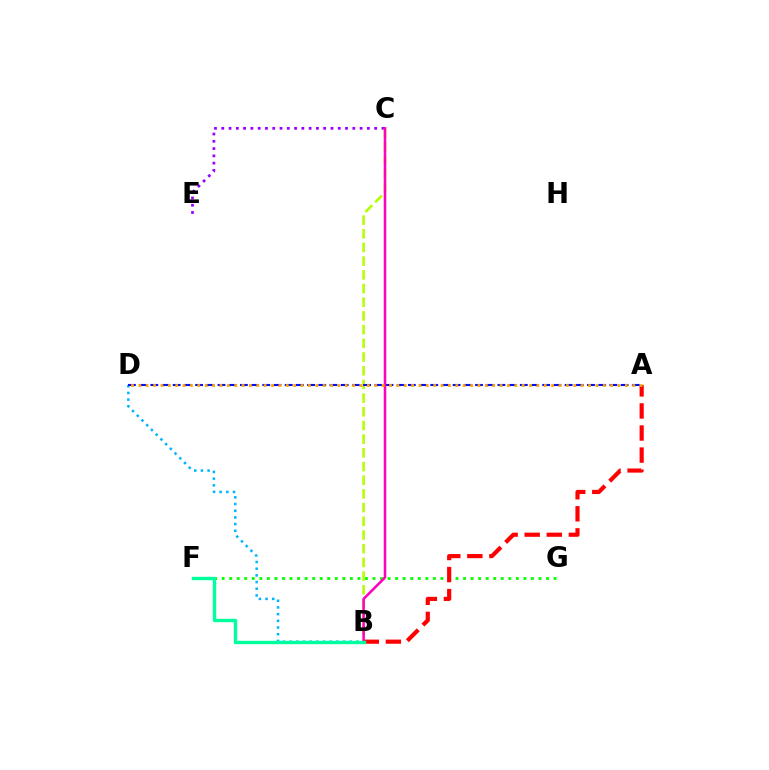{('C', 'E'): [{'color': '#9b00ff', 'line_style': 'dotted', 'thickness': 1.98}], ('B', 'C'): [{'color': '#b3ff00', 'line_style': 'dashed', 'thickness': 1.86}, {'color': '#ff00bd', 'line_style': 'solid', 'thickness': 1.83}], ('F', 'G'): [{'color': '#08ff00', 'line_style': 'dotted', 'thickness': 2.05}], ('B', 'D'): [{'color': '#00b5ff', 'line_style': 'dotted', 'thickness': 1.82}], ('A', 'D'): [{'color': '#0010ff', 'line_style': 'dashed', 'thickness': 1.52}, {'color': '#ffa500', 'line_style': 'dotted', 'thickness': 2.0}], ('A', 'B'): [{'color': '#ff0000', 'line_style': 'dashed', 'thickness': 3.0}], ('B', 'F'): [{'color': '#00ff9d', 'line_style': 'solid', 'thickness': 2.43}]}